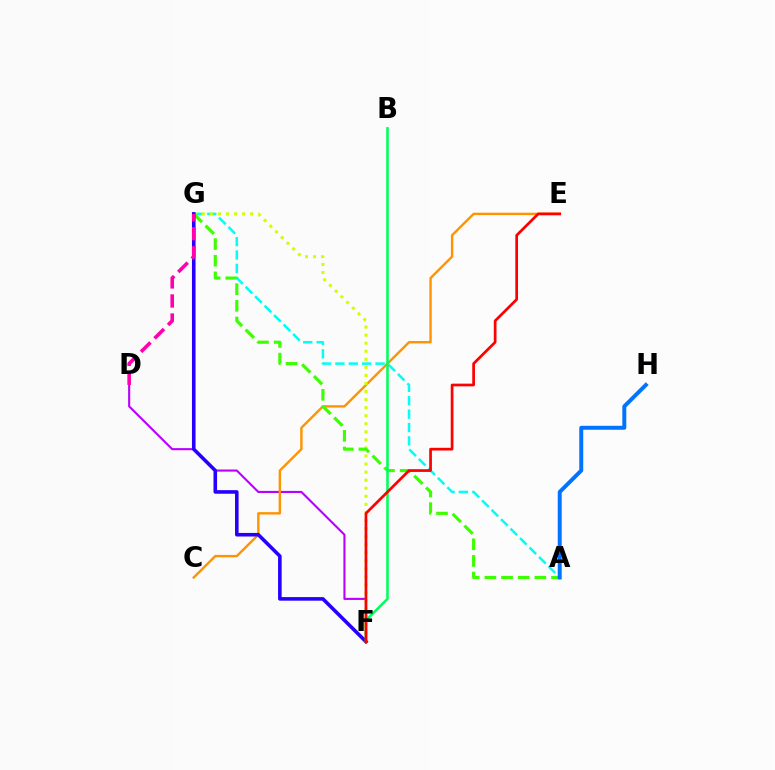{('D', 'F'): [{'color': '#b900ff', 'line_style': 'solid', 'thickness': 1.51}], ('A', 'G'): [{'color': '#00fff6', 'line_style': 'dashed', 'thickness': 1.82}, {'color': '#3dff00', 'line_style': 'dashed', 'thickness': 2.26}], ('C', 'E'): [{'color': '#ff9400', 'line_style': 'solid', 'thickness': 1.73}], ('F', 'G'): [{'color': '#d1ff00', 'line_style': 'dotted', 'thickness': 2.19}, {'color': '#2500ff', 'line_style': 'solid', 'thickness': 2.58}], ('B', 'F'): [{'color': '#00ff5c', 'line_style': 'solid', 'thickness': 1.84}], ('D', 'G'): [{'color': '#ff00ac', 'line_style': 'dashed', 'thickness': 2.59}], ('A', 'H'): [{'color': '#0074ff', 'line_style': 'solid', 'thickness': 2.85}], ('E', 'F'): [{'color': '#ff0000', 'line_style': 'solid', 'thickness': 1.95}]}